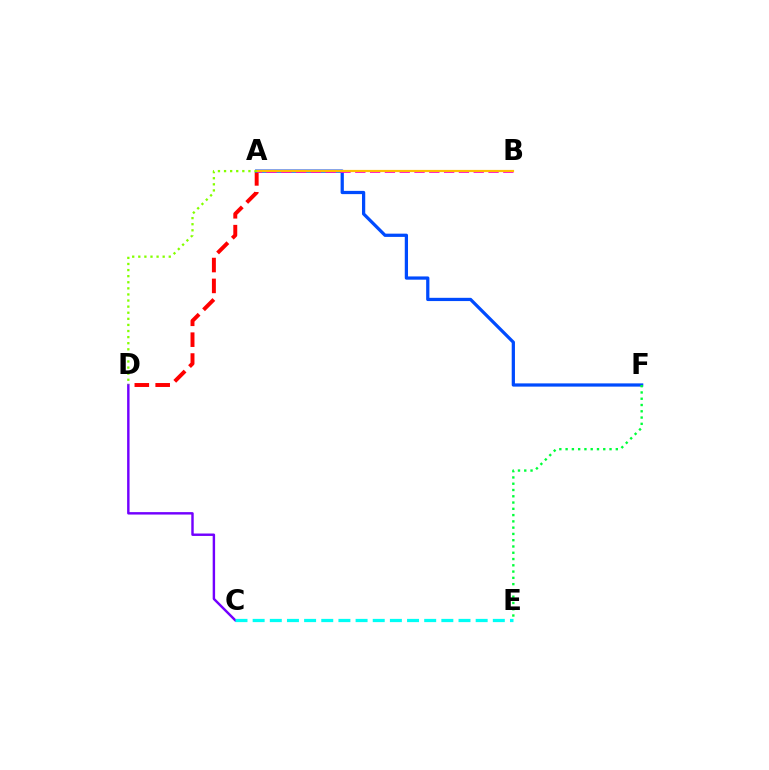{('A', 'D'): [{'color': '#ff0000', 'line_style': 'dashed', 'thickness': 2.84}, {'color': '#84ff00', 'line_style': 'dotted', 'thickness': 1.66}], ('C', 'D'): [{'color': '#7200ff', 'line_style': 'solid', 'thickness': 1.75}], ('C', 'E'): [{'color': '#00fff6', 'line_style': 'dashed', 'thickness': 2.33}], ('A', 'F'): [{'color': '#004bff', 'line_style': 'solid', 'thickness': 2.34}], ('A', 'B'): [{'color': '#ff00cf', 'line_style': 'dashed', 'thickness': 2.01}, {'color': '#ffbd00', 'line_style': 'solid', 'thickness': 1.57}], ('E', 'F'): [{'color': '#00ff39', 'line_style': 'dotted', 'thickness': 1.71}]}